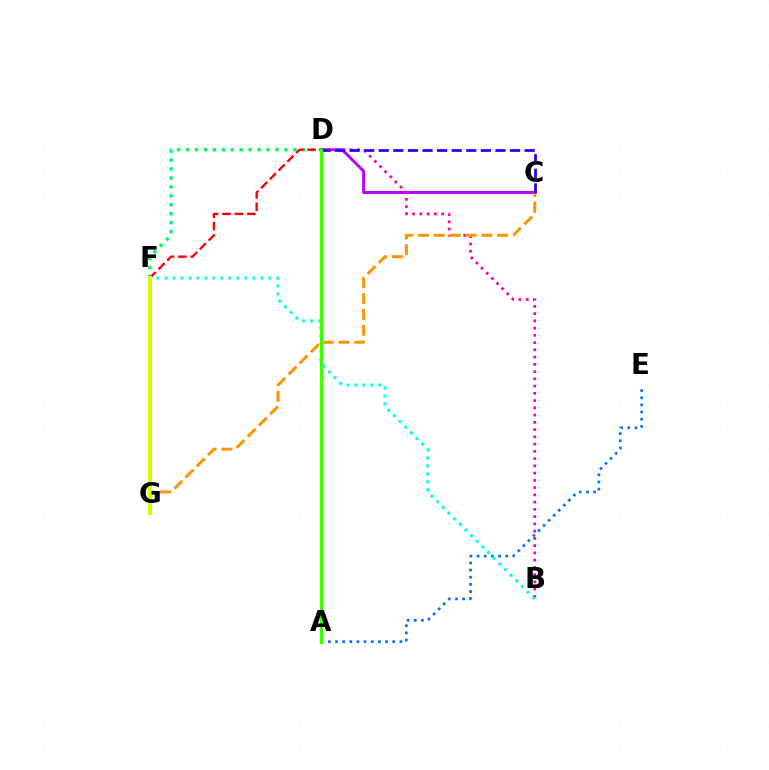{('C', 'D'): [{'color': '#b900ff', 'line_style': 'solid', 'thickness': 2.13}, {'color': '#2500ff', 'line_style': 'dashed', 'thickness': 1.98}], ('D', 'F'): [{'color': '#00ff5c', 'line_style': 'dotted', 'thickness': 2.43}, {'color': '#ff0000', 'line_style': 'dashed', 'thickness': 1.69}], ('A', 'E'): [{'color': '#0074ff', 'line_style': 'dotted', 'thickness': 1.94}], ('B', 'D'): [{'color': '#ff00ac', 'line_style': 'dotted', 'thickness': 1.97}], ('C', 'G'): [{'color': '#ff9400', 'line_style': 'dashed', 'thickness': 2.15}], ('B', 'F'): [{'color': '#00fff6', 'line_style': 'dotted', 'thickness': 2.17}], ('F', 'G'): [{'color': '#d1ff00', 'line_style': 'solid', 'thickness': 2.89}], ('A', 'D'): [{'color': '#3dff00', 'line_style': 'solid', 'thickness': 2.2}]}